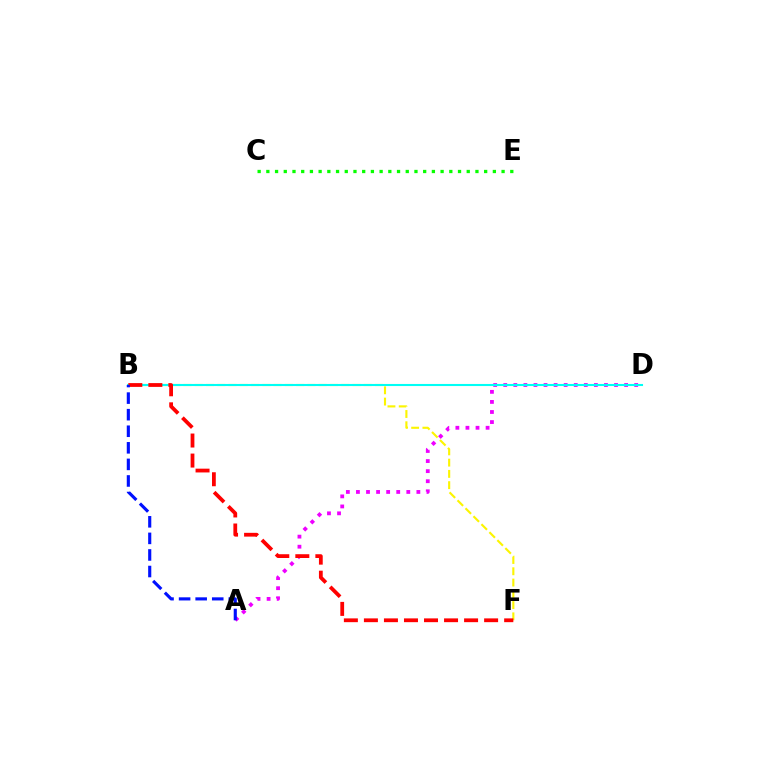{('B', 'F'): [{'color': '#fcf500', 'line_style': 'dashed', 'thickness': 1.53}, {'color': '#ff0000', 'line_style': 'dashed', 'thickness': 2.72}], ('A', 'D'): [{'color': '#ee00ff', 'line_style': 'dotted', 'thickness': 2.74}], ('B', 'D'): [{'color': '#00fff6', 'line_style': 'solid', 'thickness': 1.5}], ('C', 'E'): [{'color': '#08ff00', 'line_style': 'dotted', 'thickness': 2.37}], ('A', 'B'): [{'color': '#0010ff', 'line_style': 'dashed', 'thickness': 2.25}]}